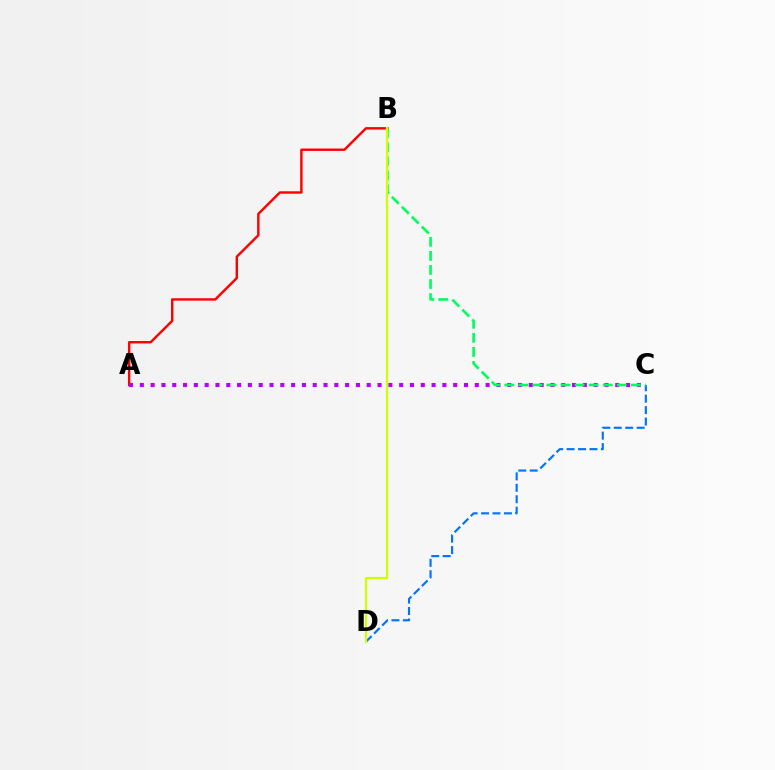{('C', 'D'): [{'color': '#0074ff', 'line_style': 'dashed', 'thickness': 1.55}], ('A', 'B'): [{'color': '#ff0000', 'line_style': 'solid', 'thickness': 1.74}], ('A', 'C'): [{'color': '#b900ff', 'line_style': 'dotted', 'thickness': 2.94}], ('B', 'C'): [{'color': '#00ff5c', 'line_style': 'dashed', 'thickness': 1.91}], ('B', 'D'): [{'color': '#d1ff00', 'line_style': 'solid', 'thickness': 1.6}]}